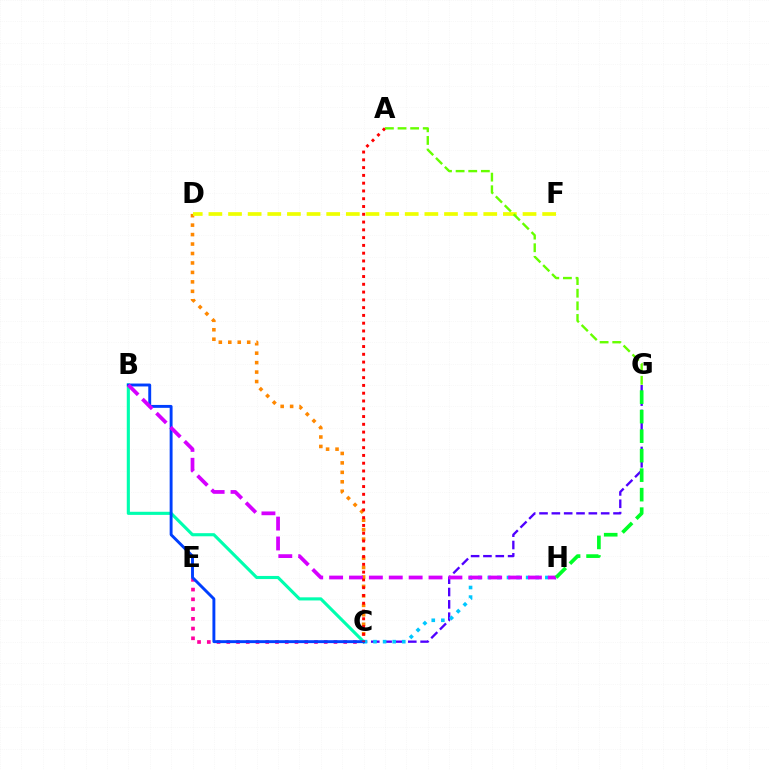{('C', 'D'): [{'color': '#ff8800', 'line_style': 'dotted', 'thickness': 2.57}], ('C', 'G'): [{'color': '#4f00ff', 'line_style': 'dashed', 'thickness': 1.68}], ('C', 'E'): [{'color': '#ff00a0', 'line_style': 'dotted', 'thickness': 2.65}], ('B', 'C'): [{'color': '#00ffaf', 'line_style': 'solid', 'thickness': 2.24}, {'color': '#003fff', 'line_style': 'solid', 'thickness': 2.09}], ('D', 'F'): [{'color': '#eeff00', 'line_style': 'dashed', 'thickness': 2.67}], ('C', 'H'): [{'color': '#00c7ff', 'line_style': 'dotted', 'thickness': 2.61}], ('B', 'H'): [{'color': '#d600ff', 'line_style': 'dashed', 'thickness': 2.7}], ('G', 'H'): [{'color': '#00ff27', 'line_style': 'dashed', 'thickness': 2.65}], ('A', 'C'): [{'color': '#ff0000', 'line_style': 'dotted', 'thickness': 2.11}], ('A', 'G'): [{'color': '#66ff00', 'line_style': 'dashed', 'thickness': 1.71}]}